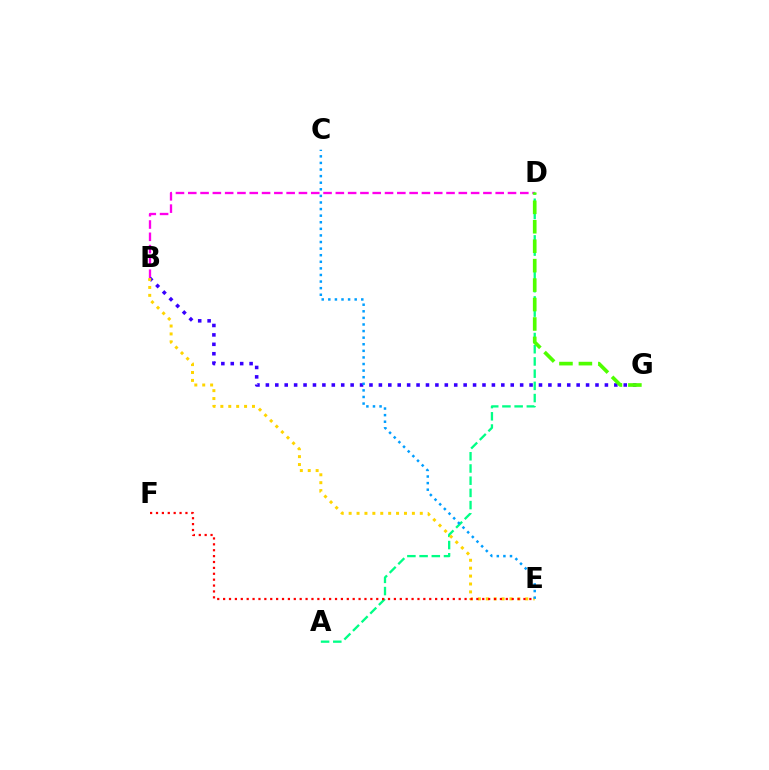{('B', 'D'): [{'color': '#ff00ed', 'line_style': 'dashed', 'thickness': 1.67}], ('A', 'D'): [{'color': '#00ff86', 'line_style': 'dashed', 'thickness': 1.66}], ('B', 'G'): [{'color': '#3700ff', 'line_style': 'dotted', 'thickness': 2.56}], ('D', 'G'): [{'color': '#4fff00', 'line_style': 'dashed', 'thickness': 2.64}], ('B', 'E'): [{'color': '#ffd500', 'line_style': 'dotted', 'thickness': 2.15}], ('E', 'F'): [{'color': '#ff0000', 'line_style': 'dotted', 'thickness': 1.6}], ('C', 'E'): [{'color': '#009eff', 'line_style': 'dotted', 'thickness': 1.79}]}